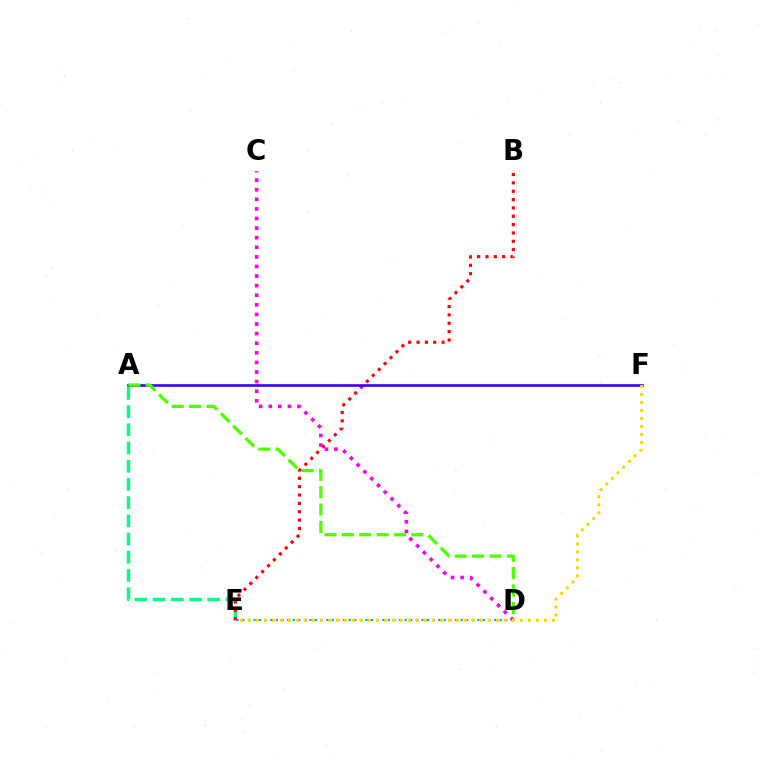{('C', 'D'): [{'color': '#ff00ed', 'line_style': 'dotted', 'thickness': 2.61}], ('A', 'E'): [{'color': '#00ff86', 'line_style': 'dashed', 'thickness': 2.47}], ('B', 'E'): [{'color': '#ff0000', 'line_style': 'dotted', 'thickness': 2.27}], ('D', 'E'): [{'color': '#009eff', 'line_style': 'dotted', 'thickness': 1.52}], ('A', 'F'): [{'color': '#3700ff', 'line_style': 'solid', 'thickness': 1.89}], ('A', 'D'): [{'color': '#4fff00', 'line_style': 'dashed', 'thickness': 2.36}], ('E', 'F'): [{'color': '#ffd500', 'line_style': 'dotted', 'thickness': 2.17}]}